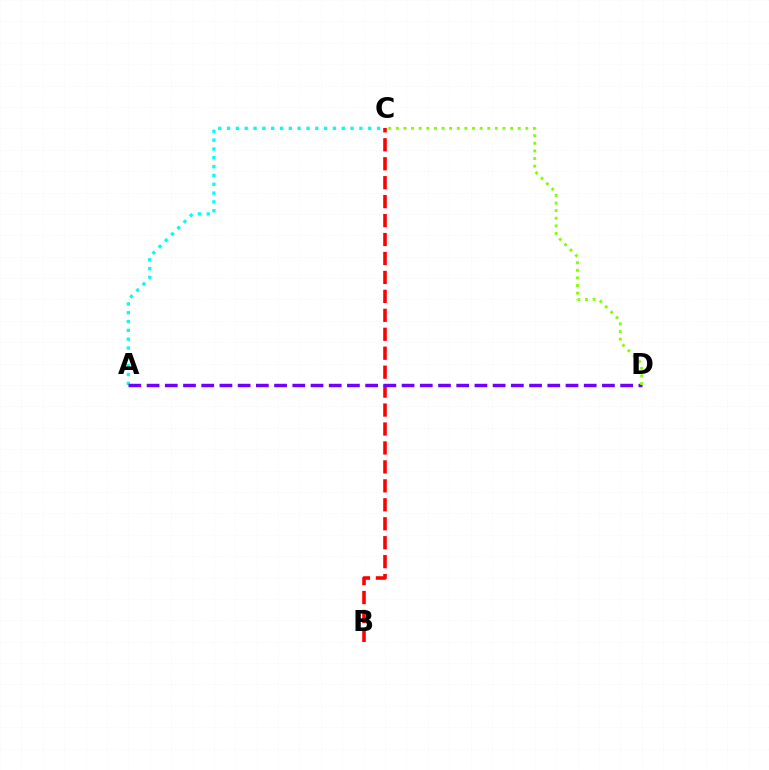{('B', 'C'): [{'color': '#ff0000', 'line_style': 'dashed', 'thickness': 2.57}], ('A', 'C'): [{'color': '#00fff6', 'line_style': 'dotted', 'thickness': 2.4}], ('A', 'D'): [{'color': '#7200ff', 'line_style': 'dashed', 'thickness': 2.47}], ('C', 'D'): [{'color': '#84ff00', 'line_style': 'dotted', 'thickness': 2.07}]}